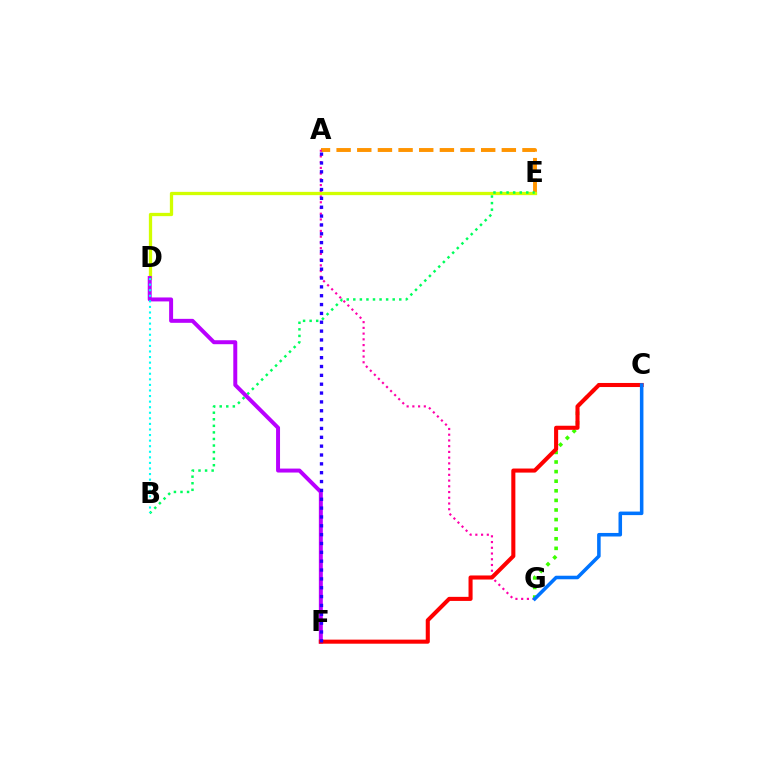{('A', 'E'): [{'color': '#ff9400', 'line_style': 'dashed', 'thickness': 2.81}], ('D', 'E'): [{'color': '#d1ff00', 'line_style': 'solid', 'thickness': 2.36}], ('A', 'G'): [{'color': '#ff00ac', 'line_style': 'dotted', 'thickness': 1.56}], ('C', 'G'): [{'color': '#3dff00', 'line_style': 'dotted', 'thickness': 2.61}, {'color': '#0074ff', 'line_style': 'solid', 'thickness': 2.55}], ('B', 'E'): [{'color': '#00ff5c', 'line_style': 'dotted', 'thickness': 1.78}], ('D', 'F'): [{'color': '#b900ff', 'line_style': 'solid', 'thickness': 2.85}], ('B', 'D'): [{'color': '#00fff6', 'line_style': 'dotted', 'thickness': 1.51}], ('C', 'F'): [{'color': '#ff0000', 'line_style': 'solid', 'thickness': 2.93}], ('A', 'F'): [{'color': '#2500ff', 'line_style': 'dotted', 'thickness': 2.4}]}